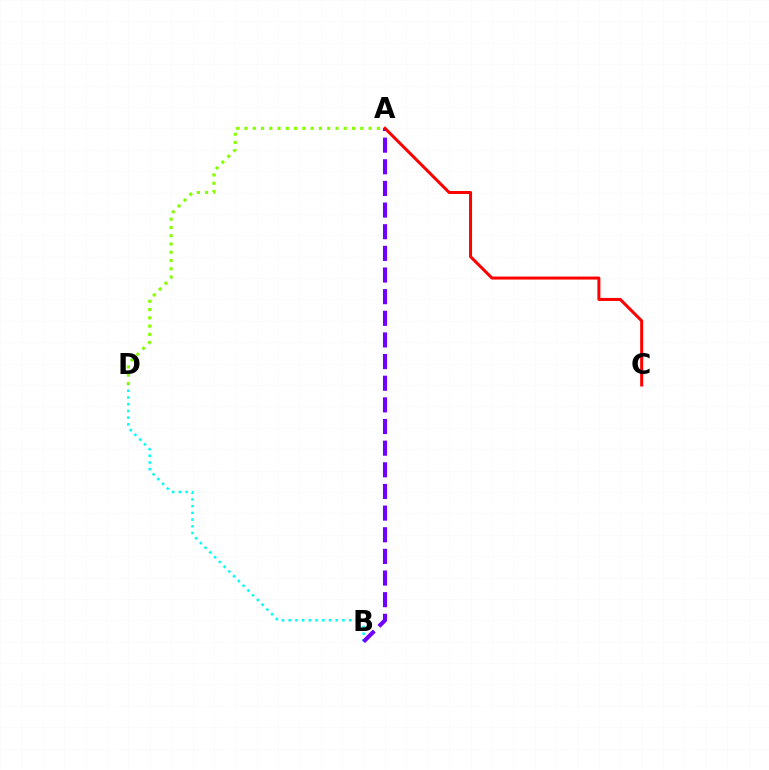{('B', 'D'): [{'color': '#00fff6', 'line_style': 'dotted', 'thickness': 1.83}], ('A', 'B'): [{'color': '#7200ff', 'line_style': 'dashed', 'thickness': 2.94}], ('A', 'D'): [{'color': '#84ff00', 'line_style': 'dotted', 'thickness': 2.25}], ('A', 'C'): [{'color': '#ff0000', 'line_style': 'solid', 'thickness': 2.16}]}